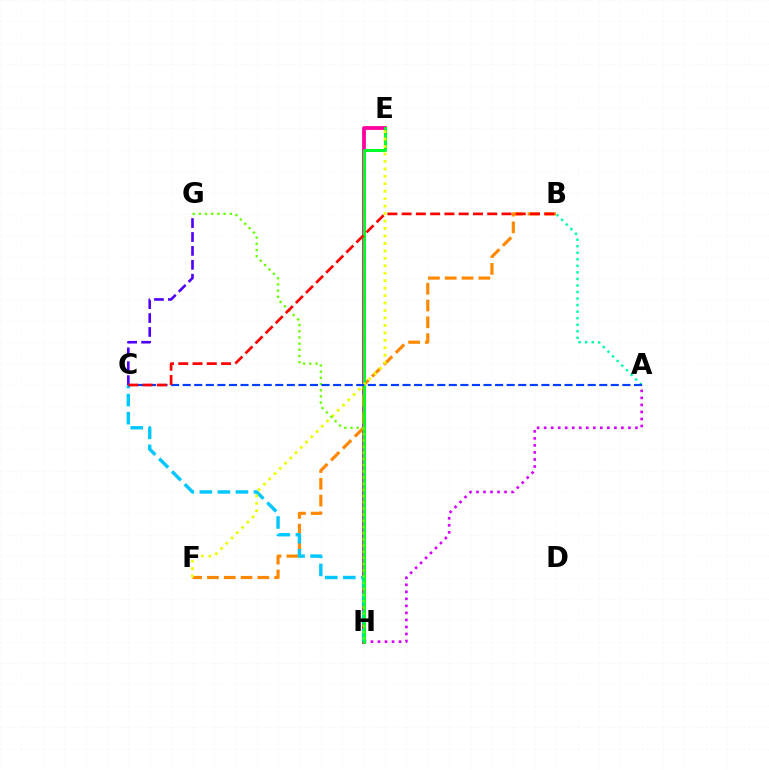{('E', 'H'): [{'color': '#ff00a0', 'line_style': 'solid', 'thickness': 2.73}, {'color': '#00ff27', 'line_style': 'solid', 'thickness': 2.15}], ('B', 'F'): [{'color': '#ff8800', 'line_style': 'dashed', 'thickness': 2.28}], ('C', 'G'): [{'color': '#4f00ff', 'line_style': 'dashed', 'thickness': 1.89}], ('A', 'H'): [{'color': '#d600ff', 'line_style': 'dotted', 'thickness': 1.91}], ('C', 'H'): [{'color': '#00c7ff', 'line_style': 'dashed', 'thickness': 2.45}], ('A', 'B'): [{'color': '#00ffaf', 'line_style': 'dotted', 'thickness': 1.78}], ('E', 'F'): [{'color': '#eeff00', 'line_style': 'dotted', 'thickness': 2.03}], ('G', 'H'): [{'color': '#66ff00', 'line_style': 'dotted', 'thickness': 1.68}], ('A', 'C'): [{'color': '#003fff', 'line_style': 'dashed', 'thickness': 1.57}], ('B', 'C'): [{'color': '#ff0000', 'line_style': 'dashed', 'thickness': 1.94}]}